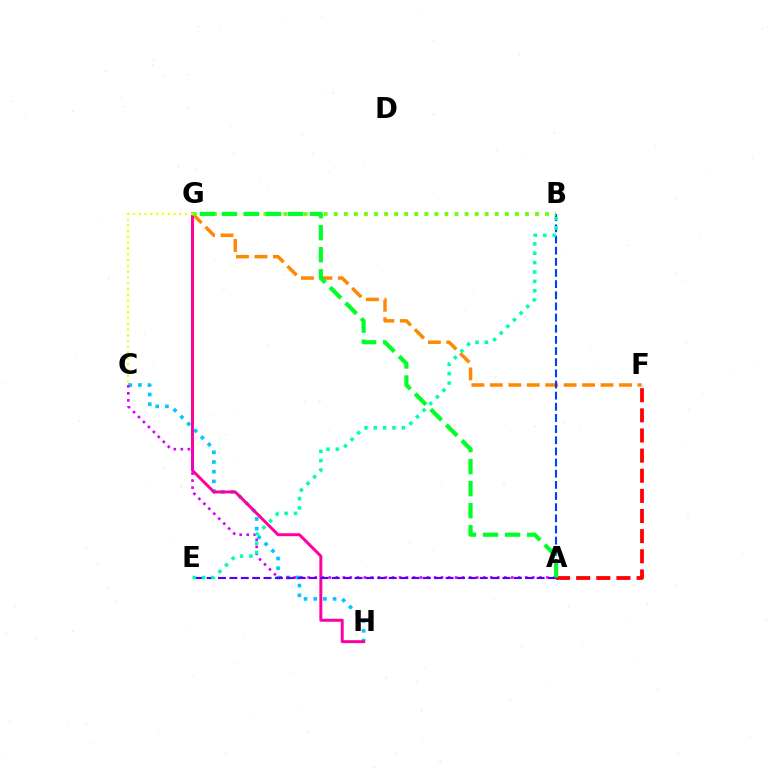{('F', 'G'): [{'color': '#ff8800', 'line_style': 'dashed', 'thickness': 2.51}], ('A', 'F'): [{'color': '#ff0000', 'line_style': 'dashed', 'thickness': 2.74}], ('C', 'H'): [{'color': '#00c7ff', 'line_style': 'dotted', 'thickness': 2.63}], ('G', 'H'): [{'color': '#ff00a0', 'line_style': 'solid', 'thickness': 2.14}], ('A', 'B'): [{'color': '#003fff', 'line_style': 'dashed', 'thickness': 1.52}], ('B', 'G'): [{'color': '#66ff00', 'line_style': 'dotted', 'thickness': 2.73}], ('A', 'C'): [{'color': '#d600ff', 'line_style': 'dotted', 'thickness': 1.91}], ('A', 'E'): [{'color': '#4f00ff', 'line_style': 'dashed', 'thickness': 1.55}], ('A', 'G'): [{'color': '#00ff27', 'line_style': 'dashed', 'thickness': 2.99}], ('B', 'E'): [{'color': '#00ffaf', 'line_style': 'dotted', 'thickness': 2.54}], ('C', 'G'): [{'color': '#eeff00', 'line_style': 'dotted', 'thickness': 1.57}]}